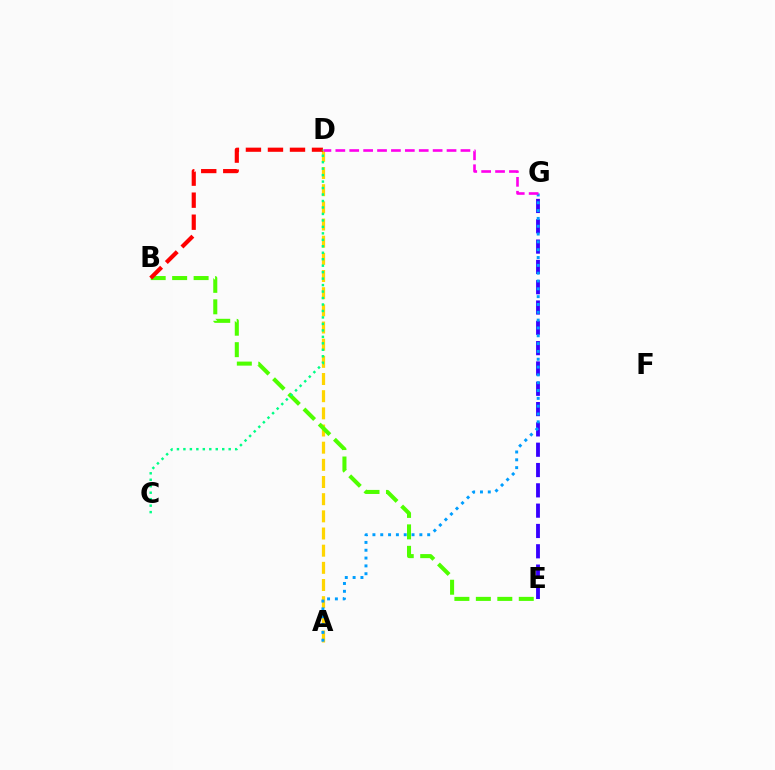{('A', 'D'): [{'color': '#ffd500', 'line_style': 'dashed', 'thickness': 2.33}], ('E', 'G'): [{'color': '#3700ff', 'line_style': 'dashed', 'thickness': 2.76}], ('B', 'E'): [{'color': '#4fff00', 'line_style': 'dashed', 'thickness': 2.92}], ('A', 'G'): [{'color': '#009eff', 'line_style': 'dotted', 'thickness': 2.13}], ('D', 'G'): [{'color': '#ff00ed', 'line_style': 'dashed', 'thickness': 1.89}], ('B', 'D'): [{'color': '#ff0000', 'line_style': 'dashed', 'thickness': 2.99}], ('C', 'D'): [{'color': '#00ff86', 'line_style': 'dotted', 'thickness': 1.76}]}